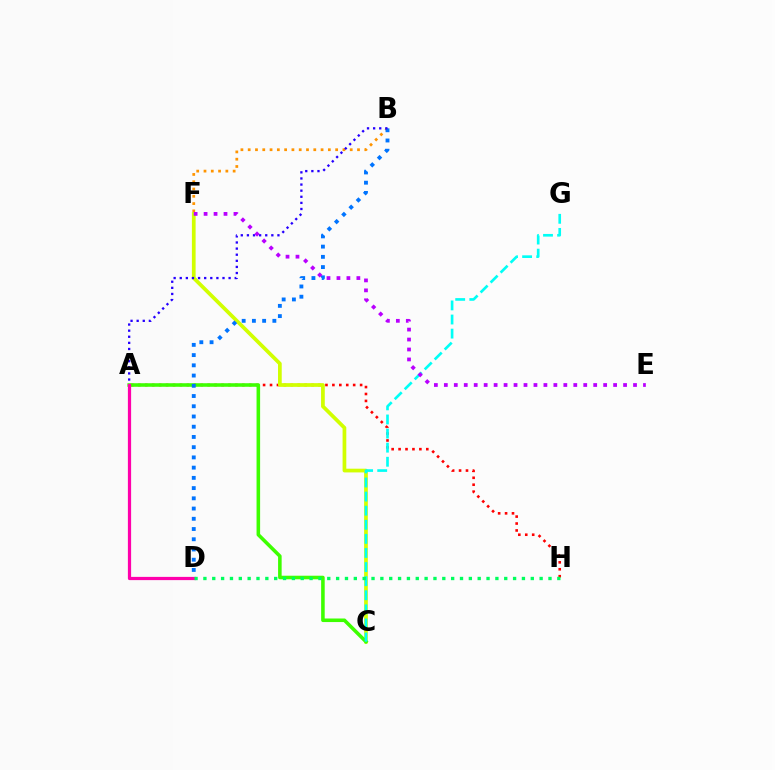{('B', 'F'): [{'color': '#ff9400', 'line_style': 'dotted', 'thickness': 1.98}], ('A', 'H'): [{'color': '#ff0000', 'line_style': 'dotted', 'thickness': 1.88}], ('C', 'F'): [{'color': '#d1ff00', 'line_style': 'solid', 'thickness': 2.68}], ('A', 'C'): [{'color': '#3dff00', 'line_style': 'solid', 'thickness': 2.56}], ('B', 'D'): [{'color': '#0074ff', 'line_style': 'dotted', 'thickness': 2.78}], ('A', 'B'): [{'color': '#2500ff', 'line_style': 'dotted', 'thickness': 1.66}], ('A', 'D'): [{'color': '#ff00ac', 'line_style': 'solid', 'thickness': 2.32}], ('C', 'G'): [{'color': '#00fff6', 'line_style': 'dashed', 'thickness': 1.91}], ('D', 'H'): [{'color': '#00ff5c', 'line_style': 'dotted', 'thickness': 2.4}], ('E', 'F'): [{'color': '#b900ff', 'line_style': 'dotted', 'thickness': 2.71}]}